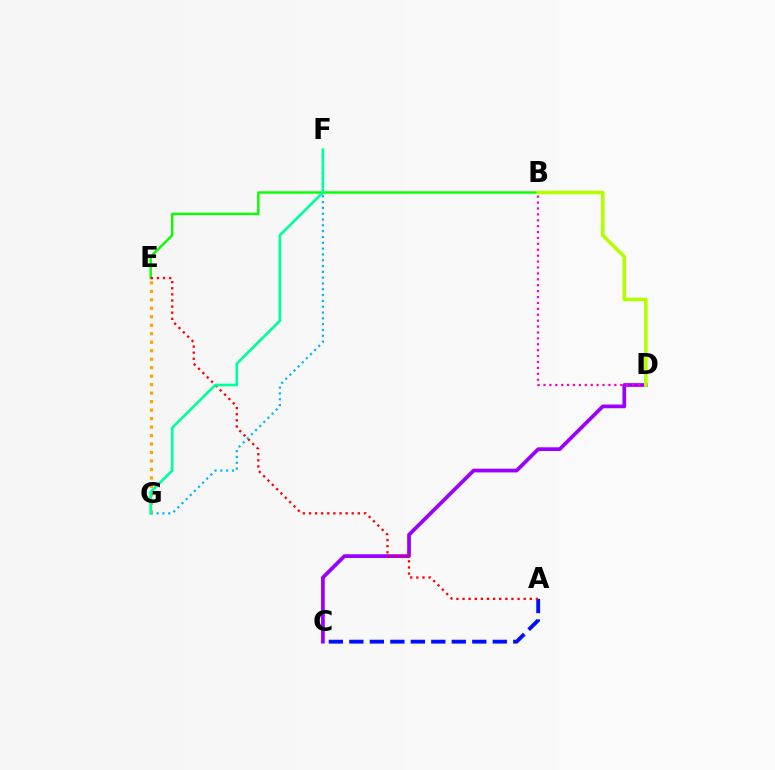{('C', 'D'): [{'color': '#9b00ff', 'line_style': 'solid', 'thickness': 2.68}], ('A', 'C'): [{'color': '#0010ff', 'line_style': 'dashed', 'thickness': 2.78}], ('B', 'D'): [{'color': '#ff00bd', 'line_style': 'dotted', 'thickness': 1.6}, {'color': '#b3ff00', 'line_style': 'solid', 'thickness': 2.58}], ('B', 'E'): [{'color': '#08ff00', 'line_style': 'solid', 'thickness': 1.75}], ('A', 'E'): [{'color': '#ff0000', 'line_style': 'dotted', 'thickness': 1.66}], ('F', 'G'): [{'color': '#00b5ff', 'line_style': 'dotted', 'thickness': 1.58}, {'color': '#00ff9d', 'line_style': 'solid', 'thickness': 1.92}], ('E', 'G'): [{'color': '#ffa500', 'line_style': 'dotted', 'thickness': 2.3}]}